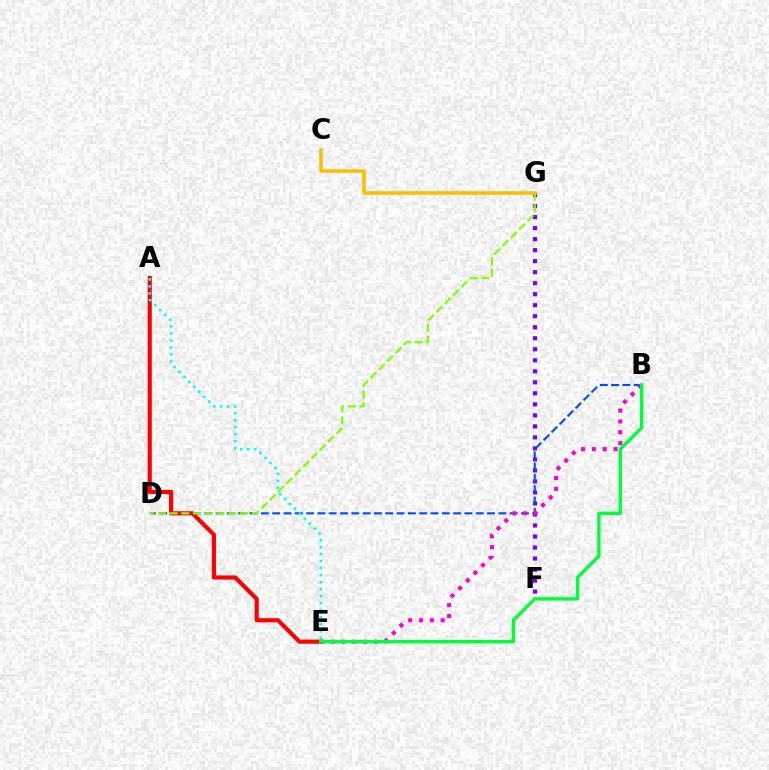{('F', 'G'): [{'color': '#7200ff', 'line_style': 'dotted', 'thickness': 2.99}], ('B', 'D'): [{'color': '#004bff', 'line_style': 'dashed', 'thickness': 1.54}], ('B', 'E'): [{'color': '#ff00cf', 'line_style': 'dotted', 'thickness': 2.94}, {'color': '#00ff39', 'line_style': 'solid', 'thickness': 2.45}], ('A', 'E'): [{'color': '#ff0000', 'line_style': 'solid', 'thickness': 3.0}, {'color': '#00fff6', 'line_style': 'dotted', 'thickness': 1.9}], ('D', 'G'): [{'color': '#84ff00', 'line_style': 'dashed', 'thickness': 1.6}], ('C', 'G'): [{'color': '#ffbd00', 'line_style': 'solid', 'thickness': 2.55}]}